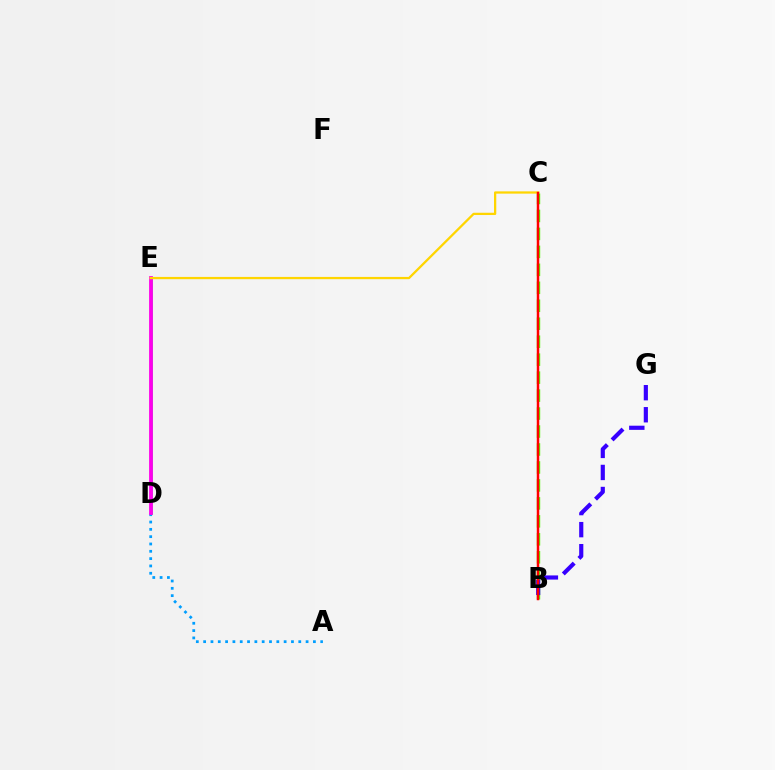{('A', 'D'): [{'color': '#009eff', 'line_style': 'dotted', 'thickness': 1.99}], ('D', 'E'): [{'color': '#00ff86', 'line_style': 'solid', 'thickness': 1.85}, {'color': '#ff00ed', 'line_style': 'solid', 'thickness': 2.72}], ('B', 'C'): [{'color': '#4fff00', 'line_style': 'dashed', 'thickness': 2.44}, {'color': '#ff0000', 'line_style': 'solid', 'thickness': 1.78}], ('C', 'E'): [{'color': '#ffd500', 'line_style': 'solid', 'thickness': 1.63}], ('B', 'G'): [{'color': '#3700ff', 'line_style': 'dashed', 'thickness': 3.0}]}